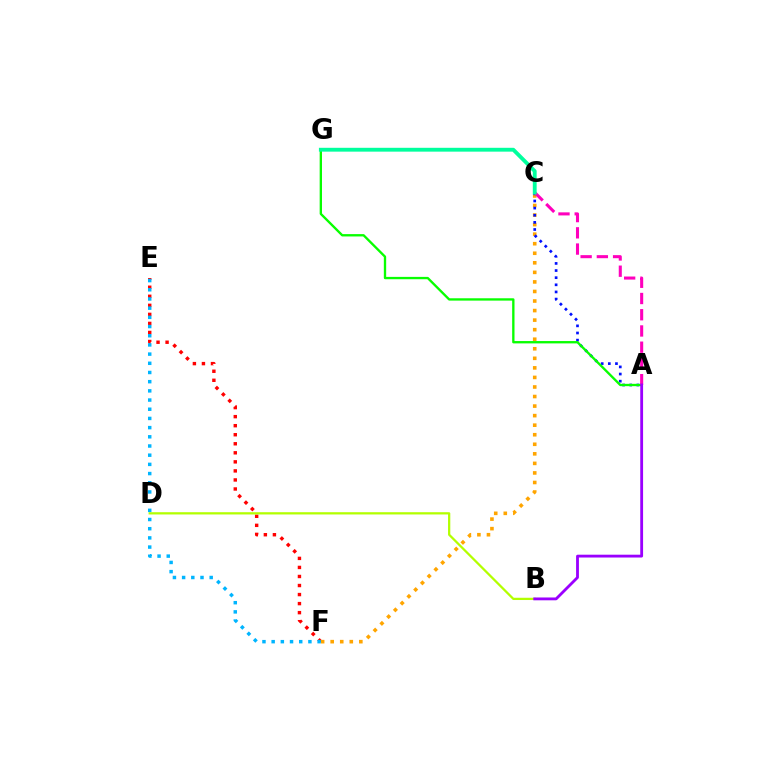{('E', 'F'): [{'color': '#ff0000', 'line_style': 'dotted', 'thickness': 2.46}, {'color': '#00b5ff', 'line_style': 'dotted', 'thickness': 2.5}], ('B', 'D'): [{'color': '#b3ff00', 'line_style': 'solid', 'thickness': 1.62}], ('C', 'F'): [{'color': '#ffa500', 'line_style': 'dotted', 'thickness': 2.6}], ('A', 'C'): [{'color': '#0010ff', 'line_style': 'dotted', 'thickness': 1.94}, {'color': '#ff00bd', 'line_style': 'dashed', 'thickness': 2.2}], ('A', 'G'): [{'color': '#08ff00', 'line_style': 'solid', 'thickness': 1.69}], ('A', 'B'): [{'color': '#9b00ff', 'line_style': 'solid', 'thickness': 2.03}], ('C', 'G'): [{'color': '#00ff9d', 'line_style': 'solid', 'thickness': 2.77}]}